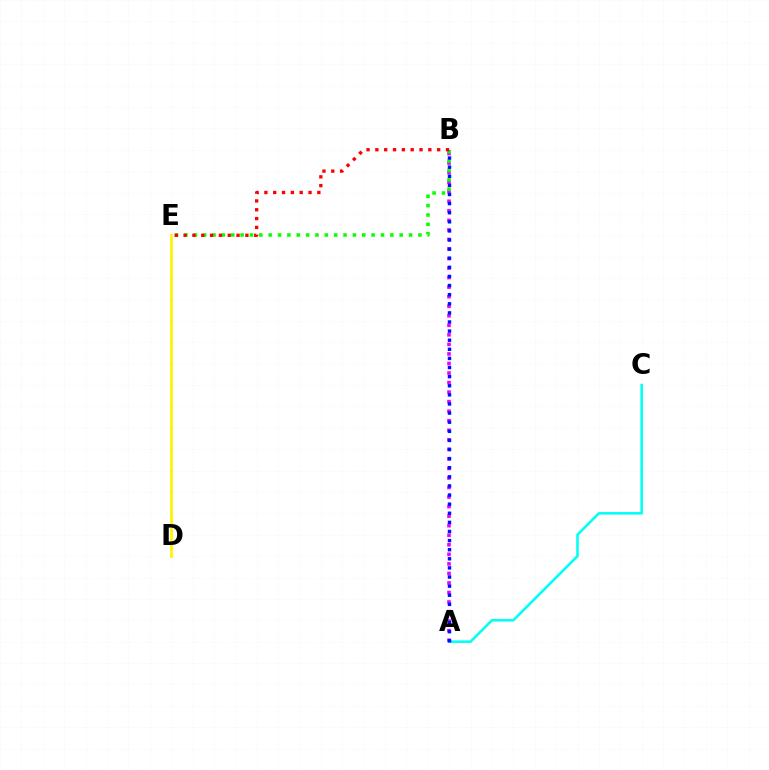{('A', 'B'): [{'color': '#ee00ff', 'line_style': 'dotted', 'thickness': 2.59}, {'color': '#0010ff', 'line_style': 'dotted', 'thickness': 2.47}], ('D', 'E'): [{'color': '#fcf500', 'line_style': 'solid', 'thickness': 1.92}], ('B', 'E'): [{'color': '#08ff00', 'line_style': 'dotted', 'thickness': 2.54}, {'color': '#ff0000', 'line_style': 'dotted', 'thickness': 2.4}], ('A', 'C'): [{'color': '#00fff6', 'line_style': 'solid', 'thickness': 1.84}]}